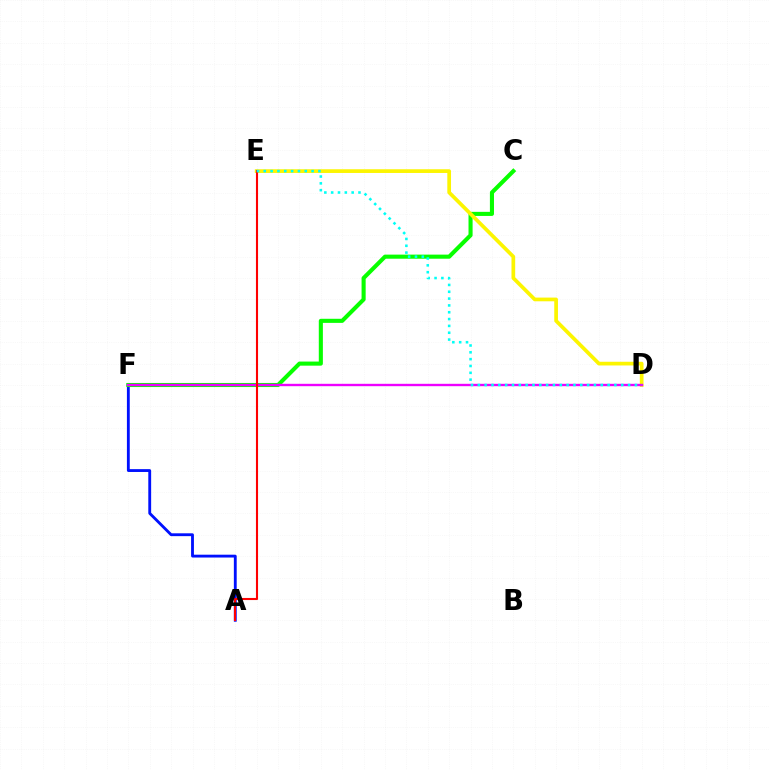{('A', 'F'): [{'color': '#0010ff', 'line_style': 'solid', 'thickness': 2.05}], ('C', 'F'): [{'color': '#08ff00', 'line_style': 'solid', 'thickness': 2.94}], ('D', 'E'): [{'color': '#fcf500', 'line_style': 'solid', 'thickness': 2.67}, {'color': '#00fff6', 'line_style': 'dotted', 'thickness': 1.86}], ('D', 'F'): [{'color': '#ee00ff', 'line_style': 'solid', 'thickness': 1.71}], ('A', 'E'): [{'color': '#ff0000', 'line_style': 'solid', 'thickness': 1.51}]}